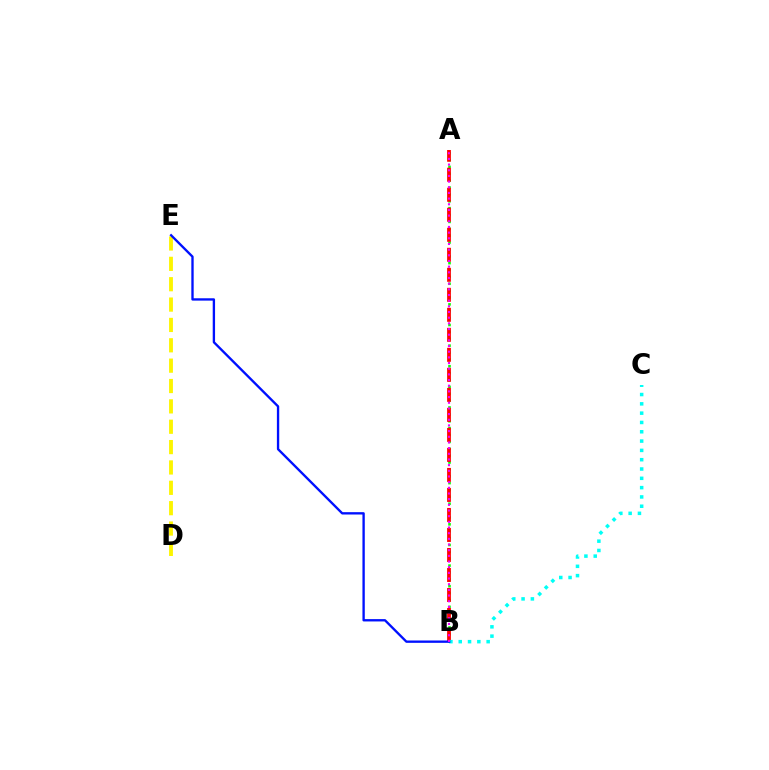{('D', 'E'): [{'color': '#fcf500', 'line_style': 'dashed', 'thickness': 2.77}], ('A', 'B'): [{'color': '#08ff00', 'line_style': 'dotted', 'thickness': 1.87}, {'color': '#ff0000', 'line_style': 'dashed', 'thickness': 2.72}, {'color': '#ee00ff', 'line_style': 'dotted', 'thickness': 1.54}], ('B', 'C'): [{'color': '#00fff6', 'line_style': 'dotted', 'thickness': 2.53}], ('B', 'E'): [{'color': '#0010ff', 'line_style': 'solid', 'thickness': 1.69}]}